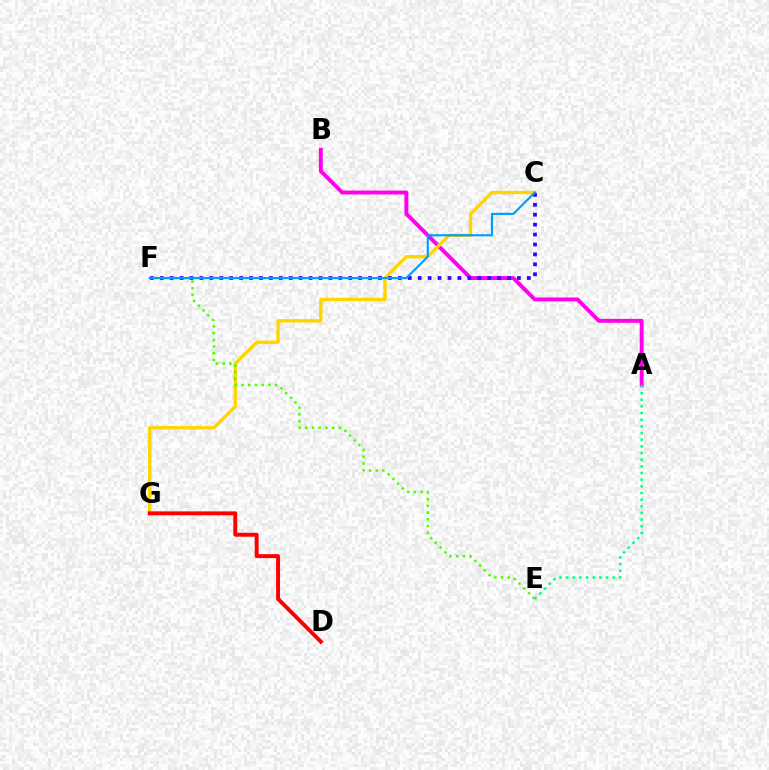{('A', 'B'): [{'color': '#ff00ed', 'line_style': 'solid', 'thickness': 2.81}], ('C', 'G'): [{'color': '#ffd500', 'line_style': 'solid', 'thickness': 2.42}], ('E', 'F'): [{'color': '#4fff00', 'line_style': 'dotted', 'thickness': 1.82}], ('C', 'F'): [{'color': '#3700ff', 'line_style': 'dotted', 'thickness': 2.7}, {'color': '#009eff', 'line_style': 'solid', 'thickness': 1.56}], ('D', 'G'): [{'color': '#ff0000', 'line_style': 'solid', 'thickness': 2.83}], ('A', 'E'): [{'color': '#00ff86', 'line_style': 'dotted', 'thickness': 1.81}]}